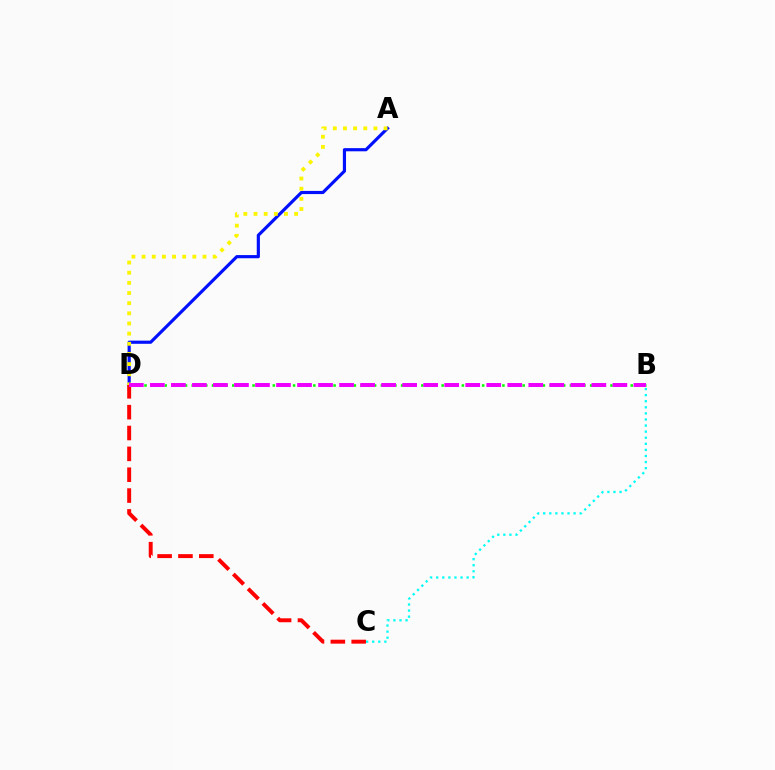{('B', 'D'): [{'color': '#08ff00', 'line_style': 'dotted', 'thickness': 1.83}, {'color': '#ee00ff', 'line_style': 'dashed', 'thickness': 2.86}], ('A', 'D'): [{'color': '#0010ff', 'line_style': 'solid', 'thickness': 2.28}, {'color': '#fcf500', 'line_style': 'dotted', 'thickness': 2.76}], ('C', 'D'): [{'color': '#ff0000', 'line_style': 'dashed', 'thickness': 2.83}], ('B', 'C'): [{'color': '#00fff6', 'line_style': 'dotted', 'thickness': 1.65}]}